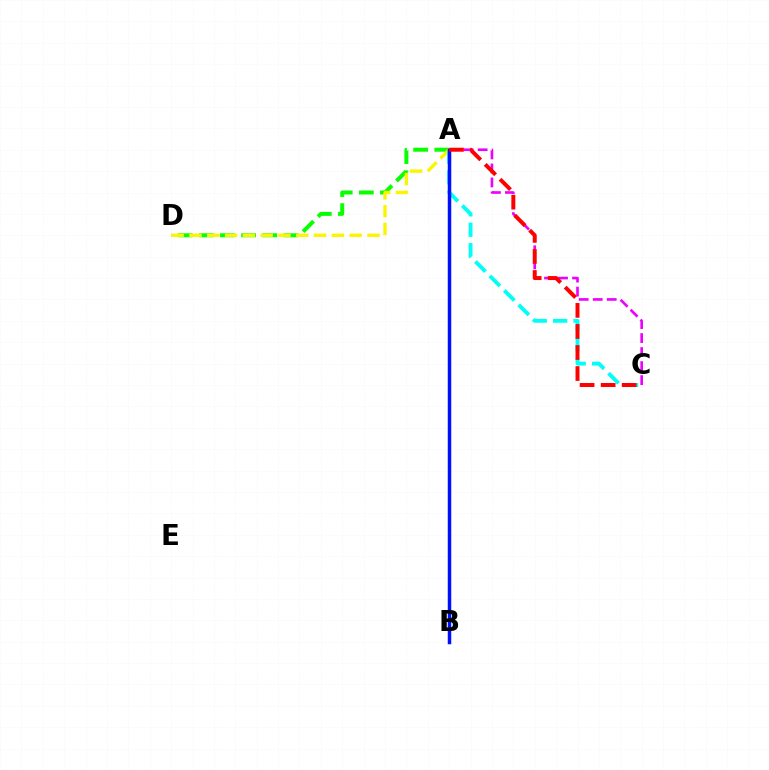{('A', 'C'): [{'color': '#ee00ff', 'line_style': 'dashed', 'thickness': 1.9}, {'color': '#00fff6', 'line_style': 'dashed', 'thickness': 2.78}, {'color': '#ff0000', 'line_style': 'dashed', 'thickness': 2.86}], ('A', 'D'): [{'color': '#08ff00', 'line_style': 'dashed', 'thickness': 2.87}, {'color': '#fcf500', 'line_style': 'dashed', 'thickness': 2.42}], ('A', 'B'): [{'color': '#0010ff', 'line_style': 'solid', 'thickness': 2.51}]}